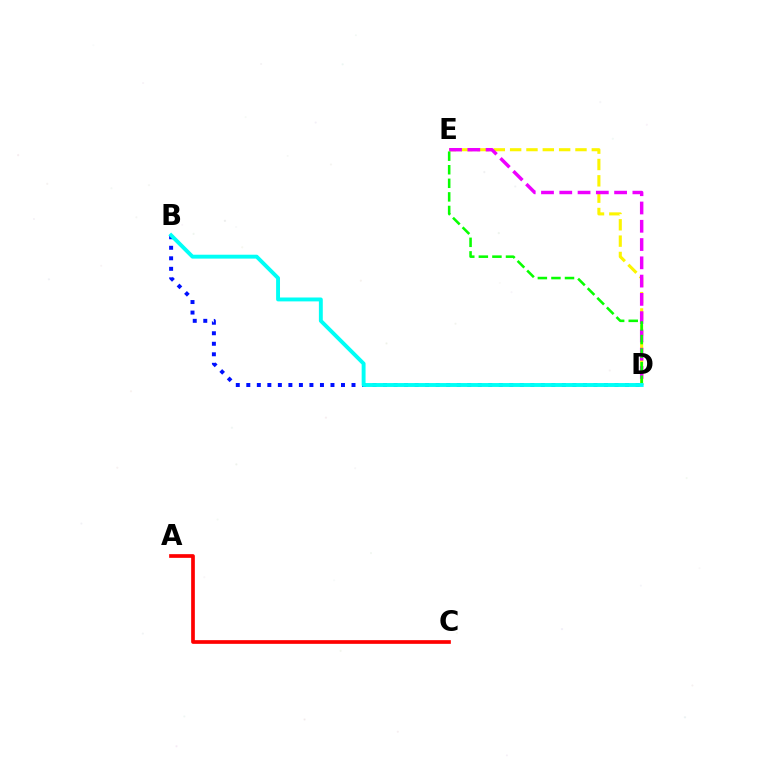{('D', 'E'): [{'color': '#fcf500', 'line_style': 'dashed', 'thickness': 2.22}, {'color': '#ee00ff', 'line_style': 'dashed', 'thickness': 2.48}, {'color': '#08ff00', 'line_style': 'dashed', 'thickness': 1.84}], ('B', 'D'): [{'color': '#0010ff', 'line_style': 'dotted', 'thickness': 2.86}, {'color': '#00fff6', 'line_style': 'solid', 'thickness': 2.81}], ('A', 'C'): [{'color': '#ff0000', 'line_style': 'solid', 'thickness': 2.66}]}